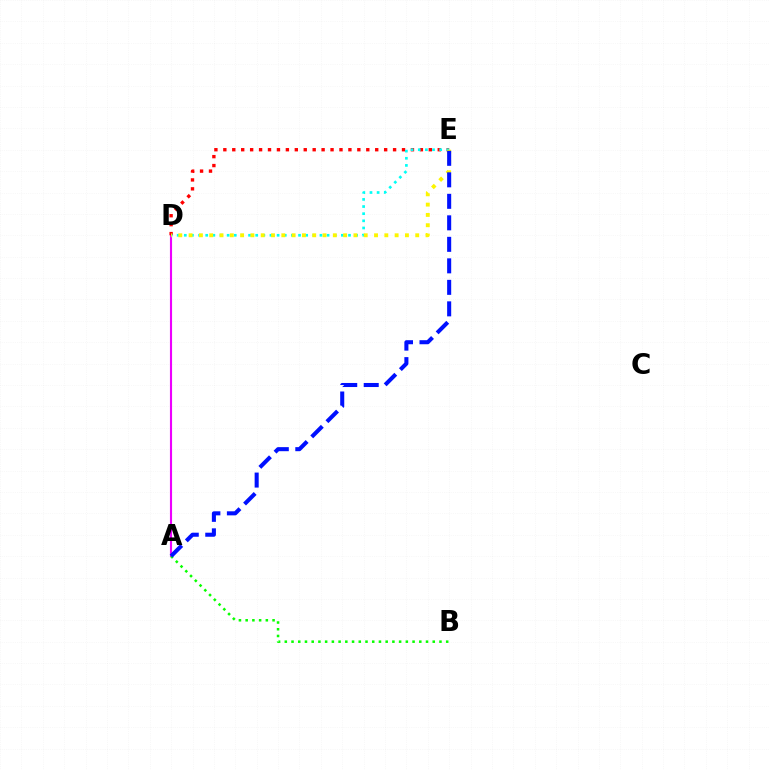{('A', 'D'): [{'color': '#ee00ff', 'line_style': 'solid', 'thickness': 1.53}], ('D', 'E'): [{'color': '#ff0000', 'line_style': 'dotted', 'thickness': 2.43}, {'color': '#00fff6', 'line_style': 'dotted', 'thickness': 1.94}, {'color': '#fcf500', 'line_style': 'dotted', 'thickness': 2.8}], ('A', 'B'): [{'color': '#08ff00', 'line_style': 'dotted', 'thickness': 1.83}], ('A', 'E'): [{'color': '#0010ff', 'line_style': 'dashed', 'thickness': 2.92}]}